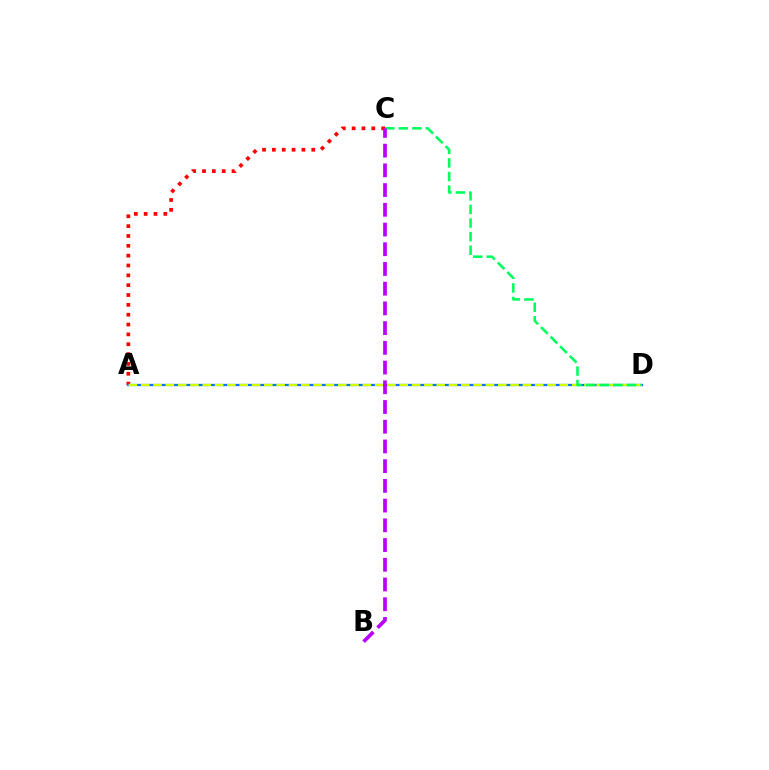{('A', 'C'): [{'color': '#ff0000', 'line_style': 'dotted', 'thickness': 2.67}], ('A', 'D'): [{'color': '#0074ff', 'line_style': 'solid', 'thickness': 1.61}, {'color': '#d1ff00', 'line_style': 'dashed', 'thickness': 1.67}], ('C', 'D'): [{'color': '#00ff5c', 'line_style': 'dashed', 'thickness': 1.85}], ('B', 'C'): [{'color': '#b900ff', 'line_style': 'dashed', 'thickness': 2.68}]}